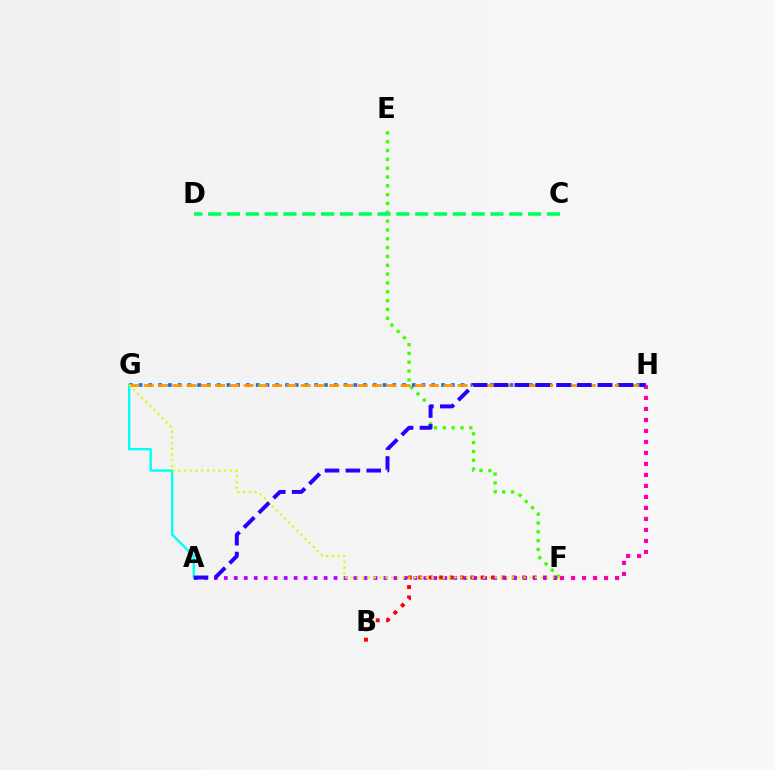{('B', 'F'): [{'color': '#ff0000', 'line_style': 'dotted', 'thickness': 2.82}], ('E', 'F'): [{'color': '#3dff00', 'line_style': 'dotted', 'thickness': 2.4}], ('G', 'H'): [{'color': '#0074ff', 'line_style': 'dotted', 'thickness': 2.65}, {'color': '#ff9400', 'line_style': 'dashed', 'thickness': 1.94}], ('F', 'H'): [{'color': '#ff00ac', 'line_style': 'dotted', 'thickness': 2.99}], ('A', 'G'): [{'color': '#00fff6', 'line_style': 'solid', 'thickness': 1.71}], ('A', 'F'): [{'color': '#b900ff', 'line_style': 'dotted', 'thickness': 2.71}], ('C', 'D'): [{'color': '#00ff5c', 'line_style': 'dashed', 'thickness': 2.56}], ('F', 'G'): [{'color': '#d1ff00', 'line_style': 'dotted', 'thickness': 1.56}], ('A', 'H'): [{'color': '#2500ff', 'line_style': 'dashed', 'thickness': 2.83}]}